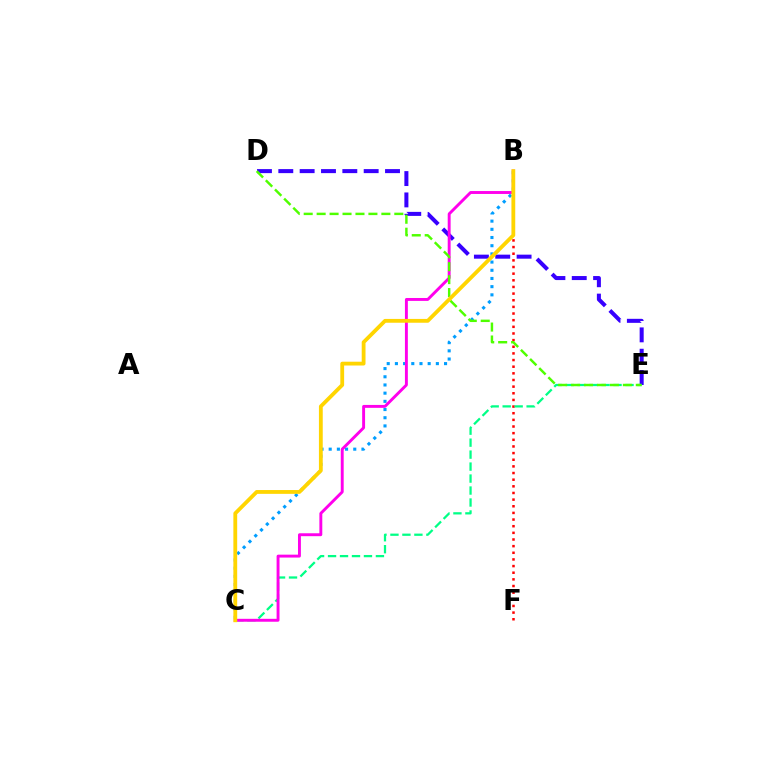{('D', 'E'): [{'color': '#3700ff', 'line_style': 'dashed', 'thickness': 2.9}, {'color': '#4fff00', 'line_style': 'dashed', 'thickness': 1.76}], ('B', 'C'): [{'color': '#009eff', 'line_style': 'dotted', 'thickness': 2.23}, {'color': '#ff00ed', 'line_style': 'solid', 'thickness': 2.1}, {'color': '#ffd500', 'line_style': 'solid', 'thickness': 2.74}], ('B', 'F'): [{'color': '#ff0000', 'line_style': 'dotted', 'thickness': 1.81}], ('C', 'E'): [{'color': '#00ff86', 'line_style': 'dashed', 'thickness': 1.63}]}